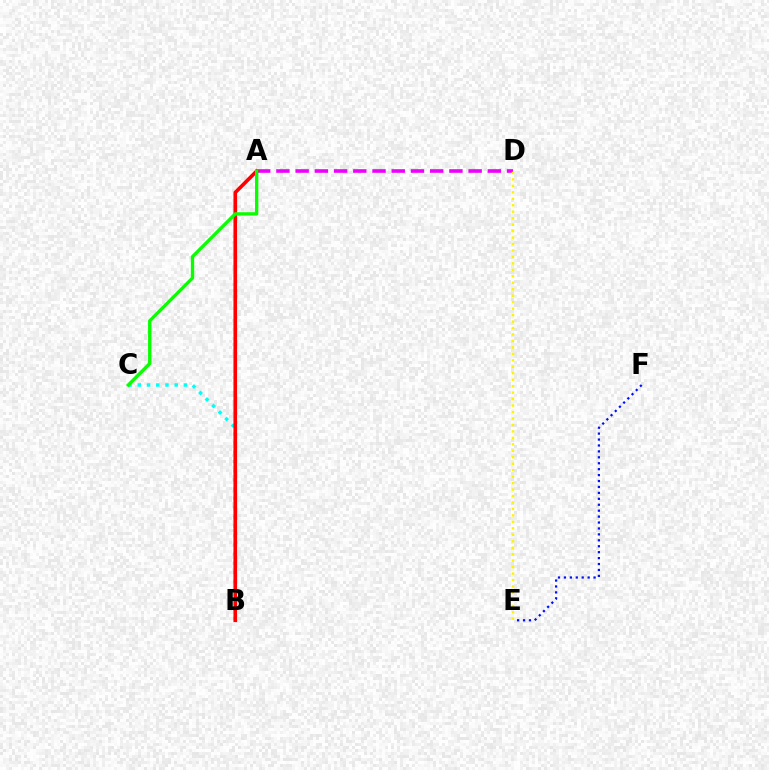{('B', 'C'): [{'color': '#00fff6', 'line_style': 'dotted', 'thickness': 2.51}], ('A', 'D'): [{'color': '#ee00ff', 'line_style': 'dashed', 'thickness': 2.61}], ('A', 'B'): [{'color': '#ff0000', 'line_style': 'solid', 'thickness': 2.62}], ('D', 'E'): [{'color': '#fcf500', 'line_style': 'dotted', 'thickness': 1.76}], ('A', 'C'): [{'color': '#08ff00', 'line_style': 'solid', 'thickness': 2.4}], ('E', 'F'): [{'color': '#0010ff', 'line_style': 'dotted', 'thickness': 1.61}]}